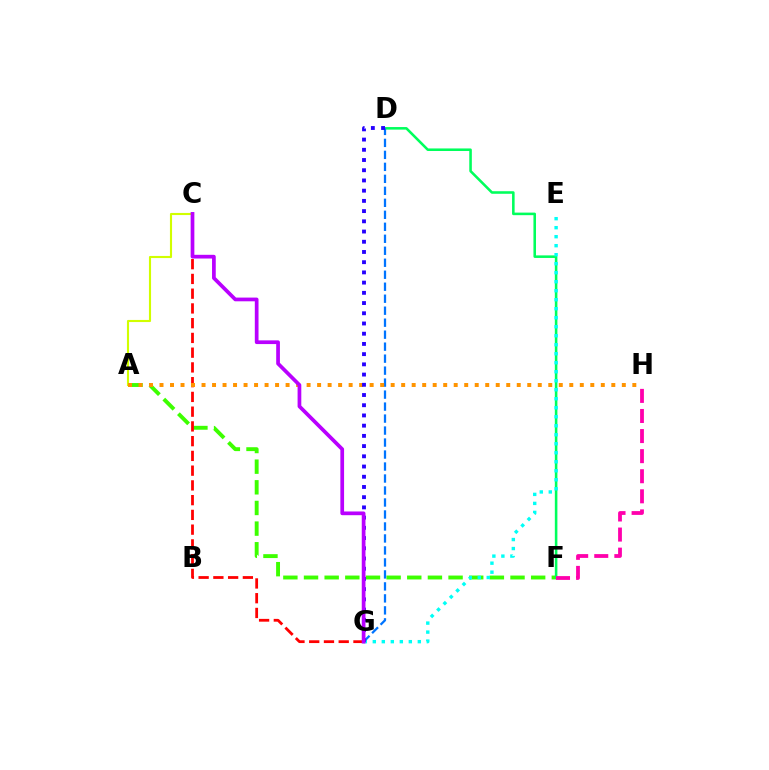{('A', 'F'): [{'color': '#3dff00', 'line_style': 'dashed', 'thickness': 2.81}], ('A', 'C'): [{'color': '#d1ff00', 'line_style': 'solid', 'thickness': 1.53}], ('D', 'F'): [{'color': '#00ff5c', 'line_style': 'solid', 'thickness': 1.85}], ('E', 'G'): [{'color': '#00fff6', 'line_style': 'dotted', 'thickness': 2.45}], ('D', 'G'): [{'color': '#0074ff', 'line_style': 'dashed', 'thickness': 1.63}, {'color': '#2500ff', 'line_style': 'dotted', 'thickness': 2.78}], ('C', 'G'): [{'color': '#ff0000', 'line_style': 'dashed', 'thickness': 2.0}, {'color': '#b900ff', 'line_style': 'solid', 'thickness': 2.67}], ('A', 'H'): [{'color': '#ff9400', 'line_style': 'dotted', 'thickness': 2.85}], ('F', 'H'): [{'color': '#ff00ac', 'line_style': 'dashed', 'thickness': 2.73}]}